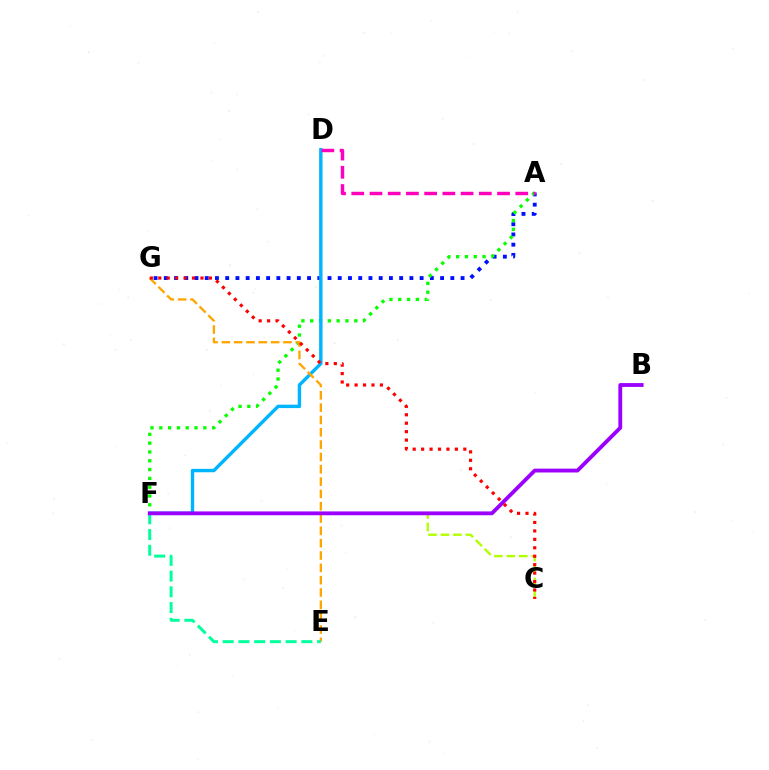{('A', 'G'): [{'color': '#0010ff', 'line_style': 'dotted', 'thickness': 2.78}], ('A', 'F'): [{'color': '#08ff00', 'line_style': 'dotted', 'thickness': 2.39}], ('D', 'F'): [{'color': '#00b5ff', 'line_style': 'solid', 'thickness': 2.45}], ('A', 'D'): [{'color': '#ff00bd', 'line_style': 'dashed', 'thickness': 2.48}], ('E', 'G'): [{'color': '#ffa500', 'line_style': 'dashed', 'thickness': 1.67}], ('E', 'F'): [{'color': '#00ff9d', 'line_style': 'dashed', 'thickness': 2.14}], ('C', 'F'): [{'color': '#b3ff00', 'line_style': 'dashed', 'thickness': 1.69}], ('B', 'F'): [{'color': '#9b00ff', 'line_style': 'solid', 'thickness': 2.76}], ('C', 'G'): [{'color': '#ff0000', 'line_style': 'dotted', 'thickness': 2.29}]}